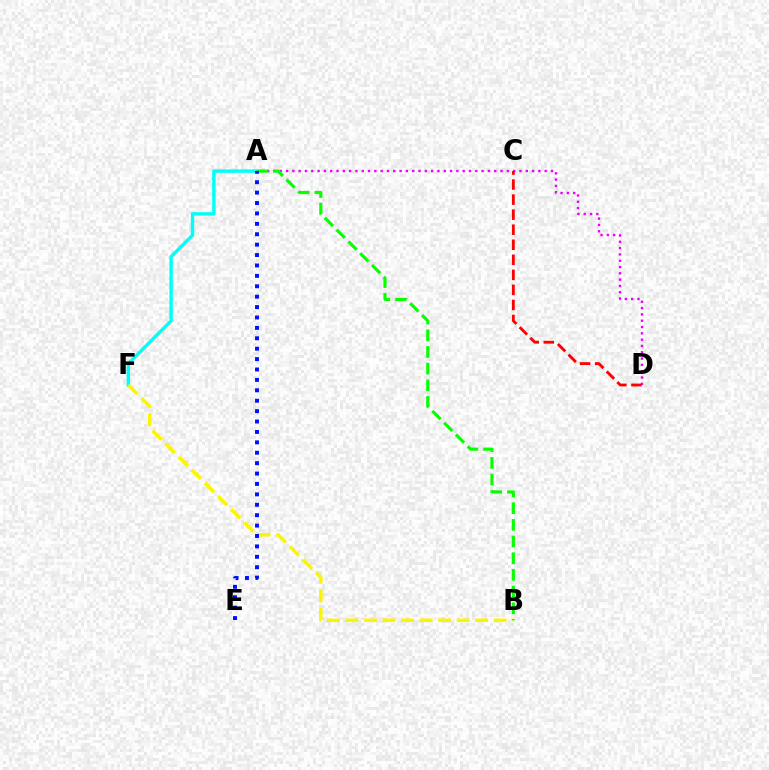{('A', 'D'): [{'color': '#ee00ff', 'line_style': 'dotted', 'thickness': 1.71}], ('A', 'F'): [{'color': '#00fff6', 'line_style': 'solid', 'thickness': 2.45}], ('C', 'D'): [{'color': '#ff0000', 'line_style': 'dashed', 'thickness': 2.04}], ('B', 'F'): [{'color': '#fcf500', 'line_style': 'dashed', 'thickness': 2.52}], ('A', 'B'): [{'color': '#08ff00', 'line_style': 'dashed', 'thickness': 2.27}], ('A', 'E'): [{'color': '#0010ff', 'line_style': 'dotted', 'thickness': 2.83}]}